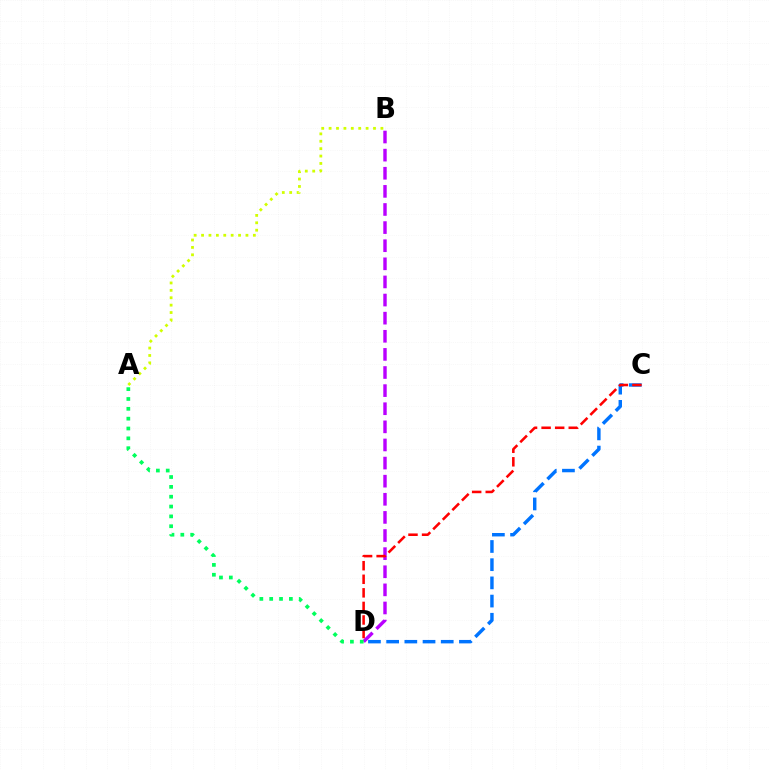{('A', 'B'): [{'color': '#d1ff00', 'line_style': 'dotted', 'thickness': 2.01}], ('B', 'D'): [{'color': '#b900ff', 'line_style': 'dashed', 'thickness': 2.46}], ('C', 'D'): [{'color': '#0074ff', 'line_style': 'dashed', 'thickness': 2.47}, {'color': '#ff0000', 'line_style': 'dashed', 'thickness': 1.84}], ('A', 'D'): [{'color': '#00ff5c', 'line_style': 'dotted', 'thickness': 2.67}]}